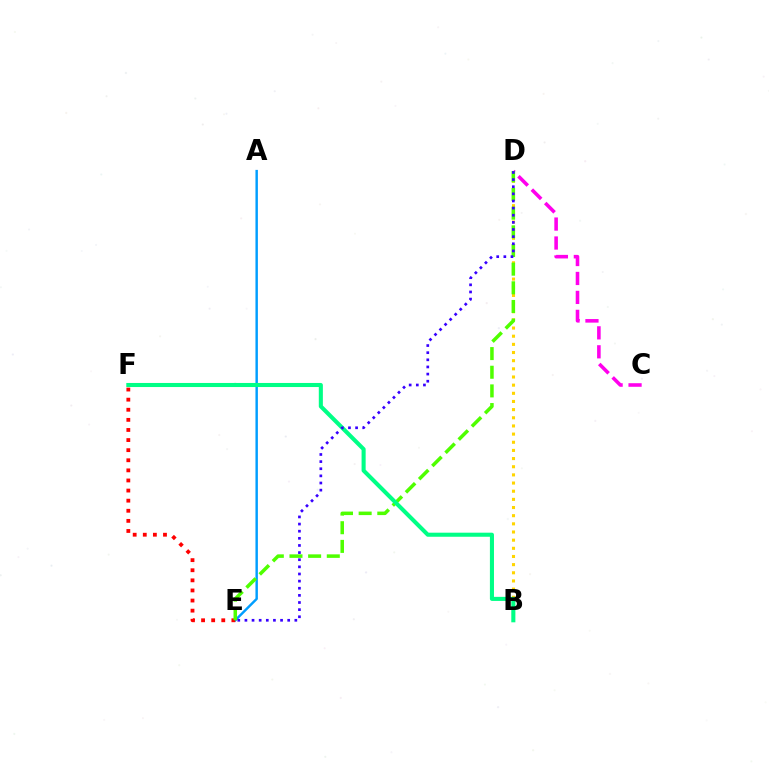{('A', 'E'): [{'color': '#009eff', 'line_style': 'solid', 'thickness': 1.76}], ('B', 'D'): [{'color': '#ffd500', 'line_style': 'dotted', 'thickness': 2.22}], ('C', 'D'): [{'color': '#ff00ed', 'line_style': 'dashed', 'thickness': 2.57}], ('E', 'F'): [{'color': '#ff0000', 'line_style': 'dotted', 'thickness': 2.74}], ('D', 'E'): [{'color': '#4fff00', 'line_style': 'dashed', 'thickness': 2.53}, {'color': '#3700ff', 'line_style': 'dotted', 'thickness': 1.94}], ('B', 'F'): [{'color': '#00ff86', 'line_style': 'solid', 'thickness': 2.93}]}